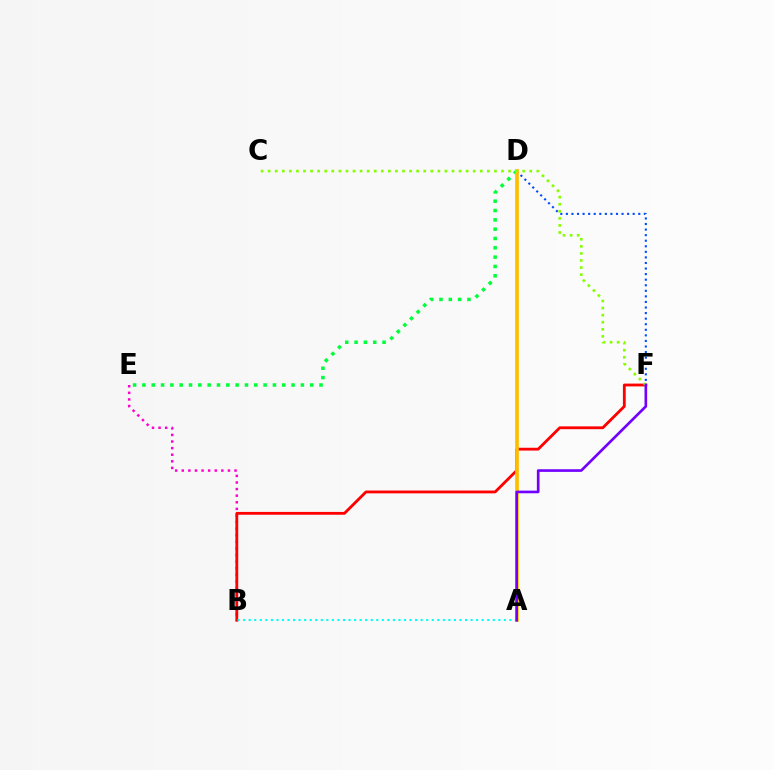{('B', 'E'): [{'color': '#ff00cf', 'line_style': 'dotted', 'thickness': 1.79}], ('B', 'F'): [{'color': '#ff0000', 'line_style': 'solid', 'thickness': 2.03}], ('A', 'B'): [{'color': '#00fff6', 'line_style': 'dotted', 'thickness': 1.51}], ('D', 'F'): [{'color': '#004bff', 'line_style': 'dotted', 'thickness': 1.51}], ('D', 'E'): [{'color': '#00ff39', 'line_style': 'dotted', 'thickness': 2.53}], ('A', 'D'): [{'color': '#ffbd00', 'line_style': 'solid', 'thickness': 2.65}], ('C', 'F'): [{'color': '#84ff00', 'line_style': 'dotted', 'thickness': 1.92}], ('A', 'F'): [{'color': '#7200ff', 'line_style': 'solid', 'thickness': 1.91}]}